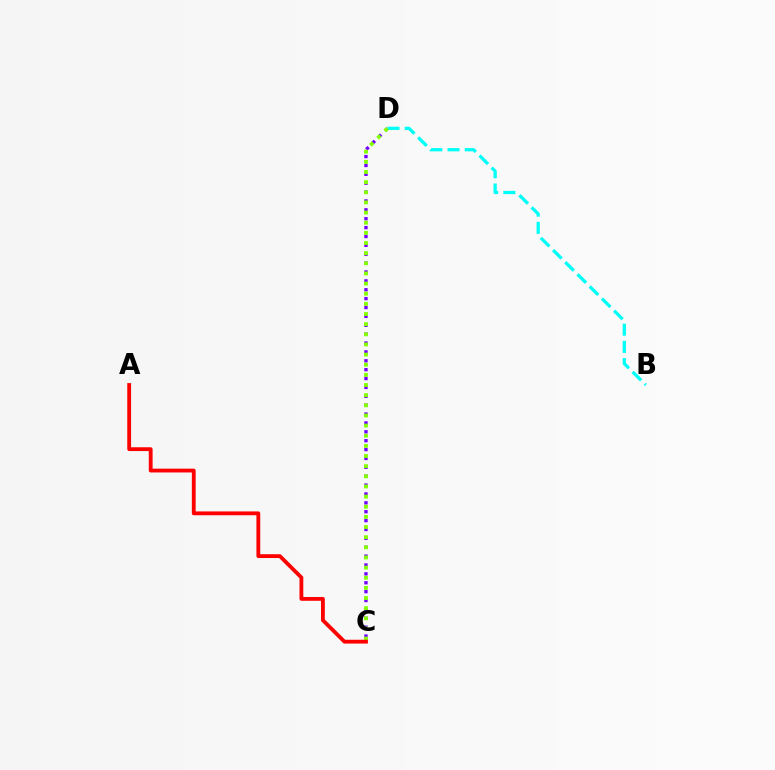{('C', 'D'): [{'color': '#7200ff', 'line_style': 'dotted', 'thickness': 2.41}, {'color': '#84ff00', 'line_style': 'dotted', 'thickness': 2.76}], ('B', 'D'): [{'color': '#00fff6', 'line_style': 'dashed', 'thickness': 2.34}], ('A', 'C'): [{'color': '#ff0000', 'line_style': 'solid', 'thickness': 2.75}]}